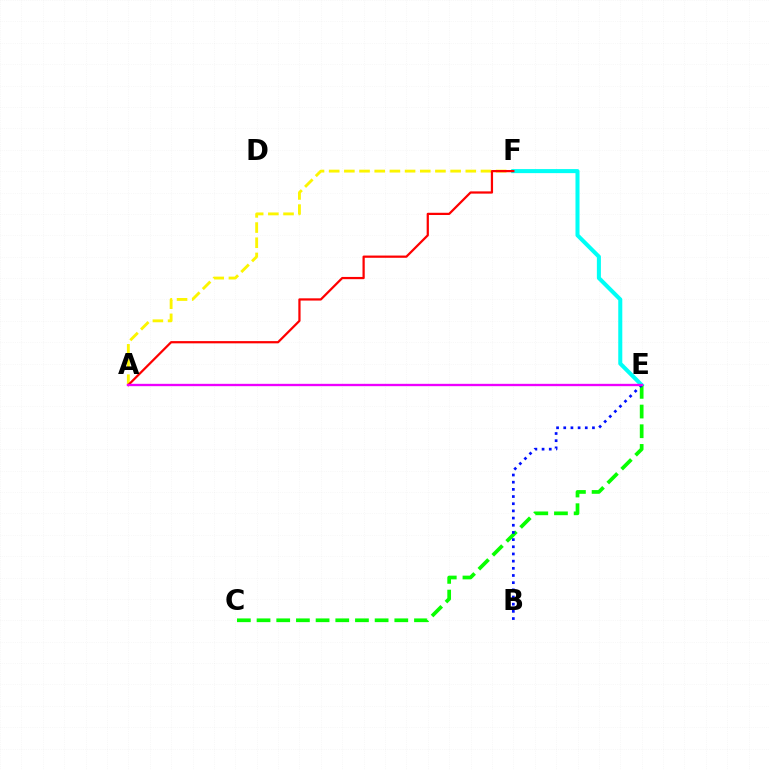{('A', 'F'): [{'color': '#fcf500', 'line_style': 'dashed', 'thickness': 2.06}, {'color': '#ff0000', 'line_style': 'solid', 'thickness': 1.61}], ('E', 'F'): [{'color': '#00fff6', 'line_style': 'solid', 'thickness': 2.91}], ('C', 'E'): [{'color': '#08ff00', 'line_style': 'dashed', 'thickness': 2.67}], ('B', 'E'): [{'color': '#0010ff', 'line_style': 'dotted', 'thickness': 1.95}], ('A', 'E'): [{'color': '#ee00ff', 'line_style': 'solid', 'thickness': 1.69}]}